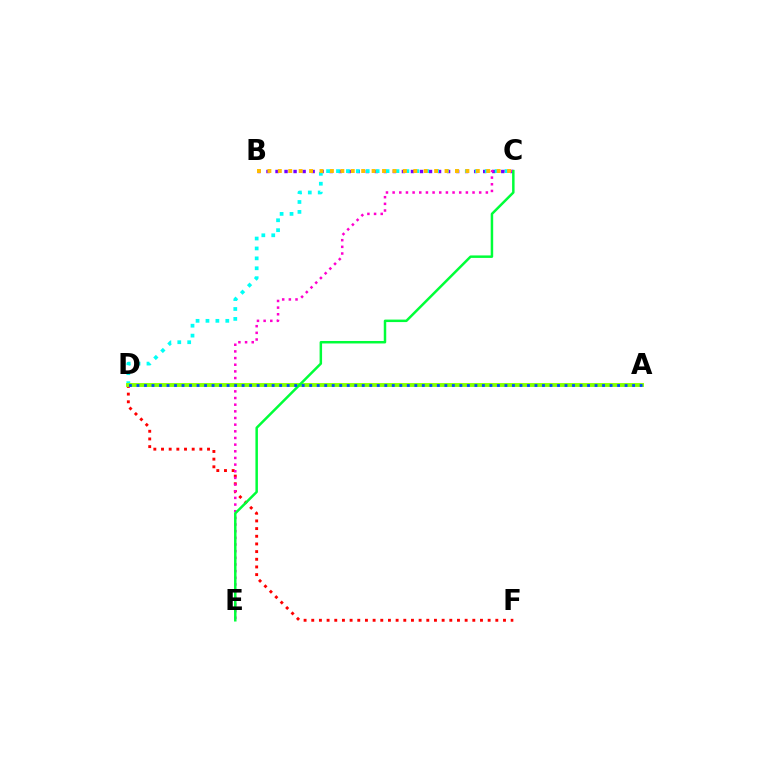{('D', 'F'): [{'color': '#ff0000', 'line_style': 'dotted', 'thickness': 2.08}], ('B', 'C'): [{'color': '#7200ff', 'line_style': 'dotted', 'thickness': 2.45}, {'color': '#ffbd00', 'line_style': 'dotted', 'thickness': 2.83}], ('C', 'E'): [{'color': '#ff00cf', 'line_style': 'dotted', 'thickness': 1.81}, {'color': '#00ff39', 'line_style': 'solid', 'thickness': 1.79}], ('C', 'D'): [{'color': '#00fff6', 'line_style': 'dotted', 'thickness': 2.69}], ('A', 'D'): [{'color': '#84ff00', 'line_style': 'solid', 'thickness': 2.78}, {'color': '#004bff', 'line_style': 'dotted', 'thickness': 2.04}]}